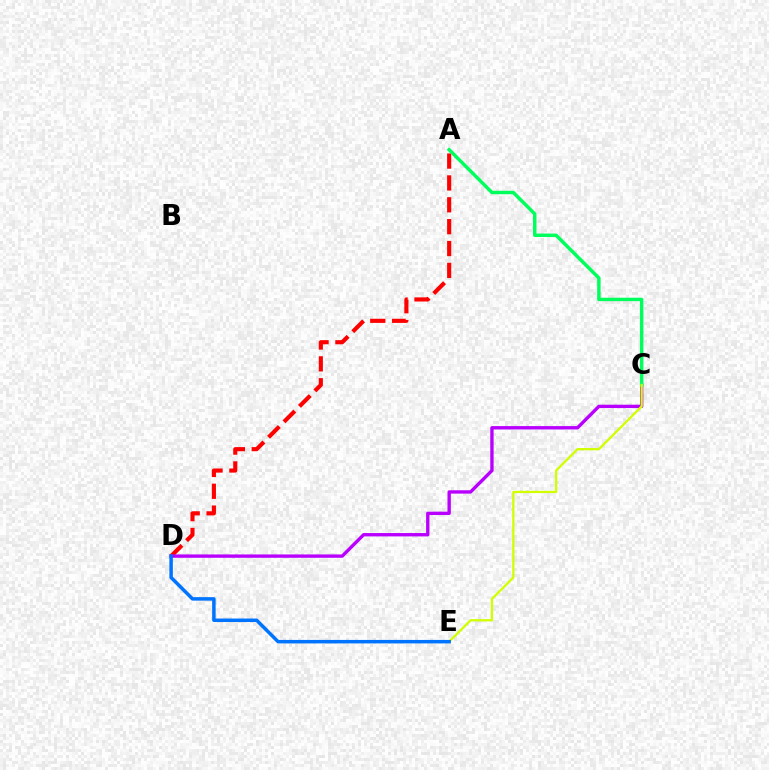{('A', 'D'): [{'color': '#ff0000', 'line_style': 'dashed', 'thickness': 2.97}], ('C', 'D'): [{'color': '#b900ff', 'line_style': 'solid', 'thickness': 2.42}], ('A', 'C'): [{'color': '#00ff5c', 'line_style': 'solid', 'thickness': 2.48}], ('C', 'E'): [{'color': '#d1ff00', 'line_style': 'solid', 'thickness': 1.64}], ('D', 'E'): [{'color': '#0074ff', 'line_style': 'solid', 'thickness': 2.51}]}